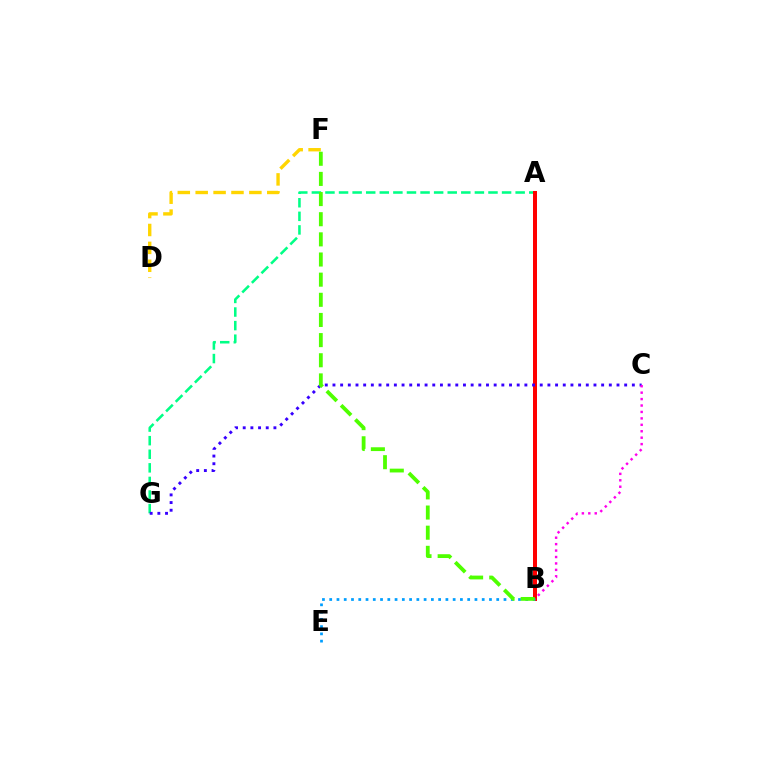{('A', 'G'): [{'color': '#00ff86', 'line_style': 'dashed', 'thickness': 1.85}], ('D', 'F'): [{'color': '#ffd500', 'line_style': 'dashed', 'thickness': 2.43}], ('A', 'B'): [{'color': '#ff0000', 'line_style': 'solid', 'thickness': 2.87}], ('C', 'G'): [{'color': '#3700ff', 'line_style': 'dotted', 'thickness': 2.09}], ('B', 'C'): [{'color': '#ff00ed', 'line_style': 'dotted', 'thickness': 1.75}], ('B', 'E'): [{'color': '#009eff', 'line_style': 'dotted', 'thickness': 1.97}], ('B', 'F'): [{'color': '#4fff00', 'line_style': 'dashed', 'thickness': 2.74}]}